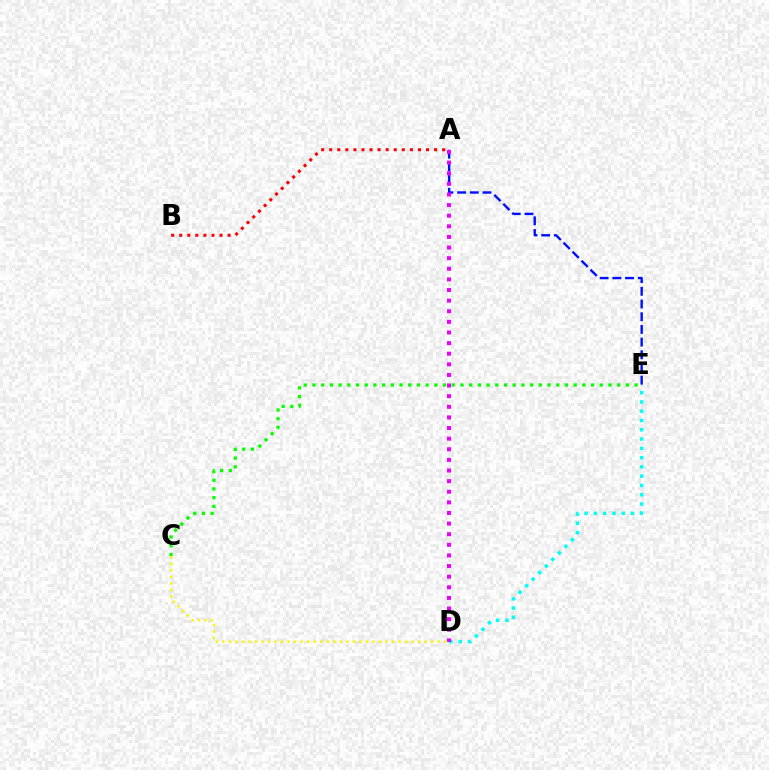{('D', 'E'): [{'color': '#00fff6', 'line_style': 'dotted', 'thickness': 2.52}], ('A', 'E'): [{'color': '#0010ff', 'line_style': 'dashed', 'thickness': 1.73}], ('A', 'B'): [{'color': '#ff0000', 'line_style': 'dotted', 'thickness': 2.19}], ('A', 'D'): [{'color': '#ee00ff', 'line_style': 'dotted', 'thickness': 2.88}], ('C', 'E'): [{'color': '#08ff00', 'line_style': 'dotted', 'thickness': 2.37}], ('C', 'D'): [{'color': '#fcf500', 'line_style': 'dotted', 'thickness': 1.77}]}